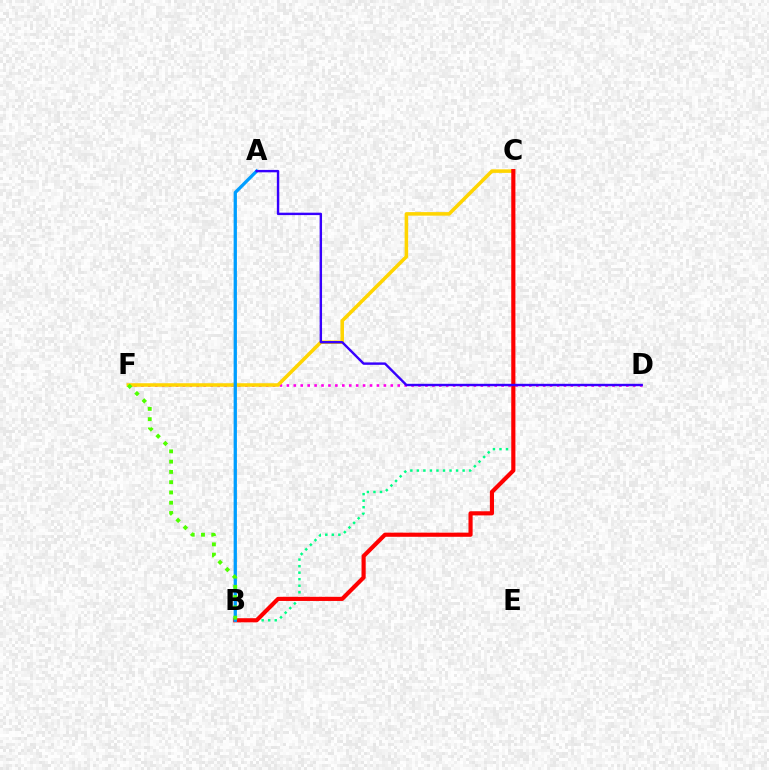{('D', 'F'): [{'color': '#ff00ed', 'line_style': 'dotted', 'thickness': 1.88}], ('C', 'F'): [{'color': '#ffd500', 'line_style': 'solid', 'thickness': 2.55}], ('B', 'C'): [{'color': '#00ff86', 'line_style': 'dotted', 'thickness': 1.78}, {'color': '#ff0000', 'line_style': 'solid', 'thickness': 2.98}], ('A', 'B'): [{'color': '#009eff', 'line_style': 'solid', 'thickness': 2.37}], ('B', 'F'): [{'color': '#4fff00', 'line_style': 'dotted', 'thickness': 2.79}], ('A', 'D'): [{'color': '#3700ff', 'line_style': 'solid', 'thickness': 1.74}]}